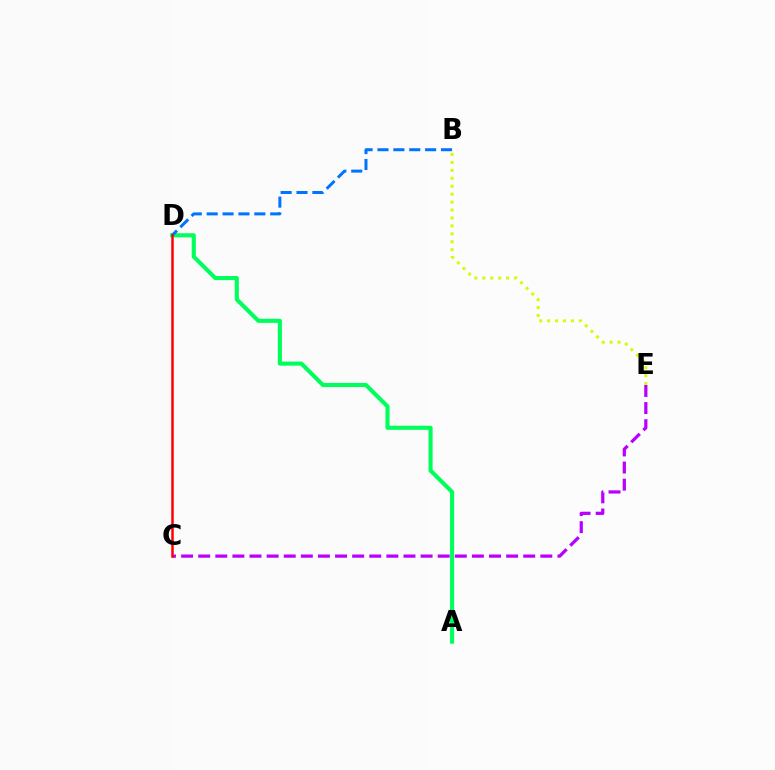{('A', 'D'): [{'color': '#00ff5c', 'line_style': 'solid', 'thickness': 2.96}], ('C', 'E'): [{'color': '#b900ff', 'line_style': 'dashed', 'thickness': 2.32}], ('B', 'D'): [{'color': '#0074ff', 'line_style': 'dashed', 'thickness': 2.16}], ('B', 'E'): [{'color': '#d1ff00', 'line_style': 'dotted', 'thickness': 2.15}], ('C', 'D'): [{'color': '#ff0000', 'line_style': 'solid', 'thickness': 1.8}]}